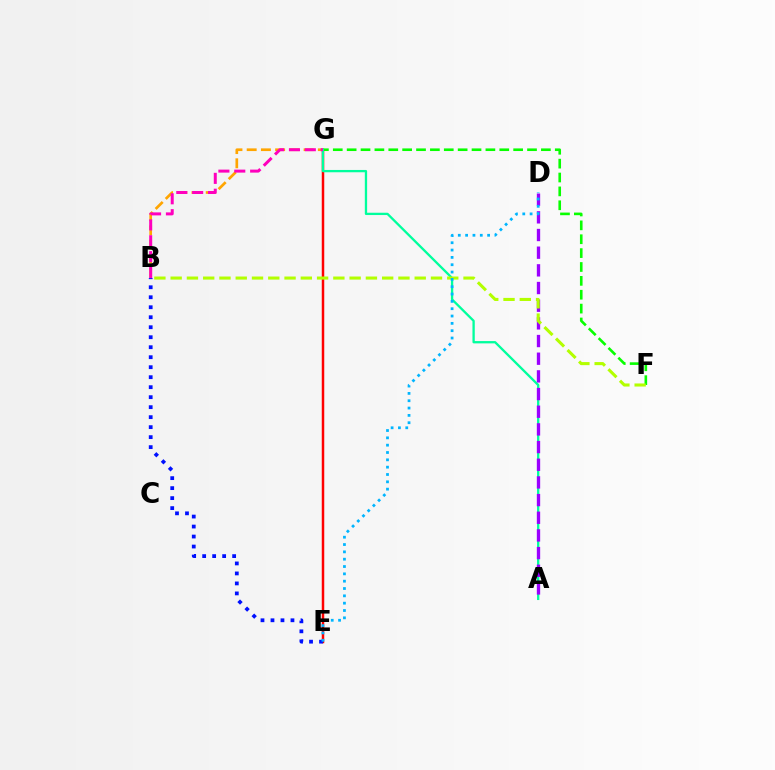{('E', 'G'): [{'color': '#ff0000', 'line_style': 'solid', 'thickness': 1.79}], ('F', 'G'): [{'color': '#08ff00', 'line_style': 'dashed', 'thickness': 1.88}], ('B', 'G'): [{'color': '#ffa500', 'line_style': 'dashed', 'thickness': 1.93}, {'color': '#ff00bd', 'line_style': 'dashed', 'thickness': 2.16}], ('A', 'G'): [{'color': '#00ff9d', 'line_style': 'solid', 'thickness': 1.66}], ('A', 'D'): [{'color': '#9b00ff', 'line_style': 'dashed', 'thickness': 2.4}], ('B', 'E'): [{'color': '#0010ff', 'line_style': 'dotted', 'thickness': 2.71}], ('B', 'F'): [{'color': '#b3ff00', 'line_style': 'dashed', 'thickness': 2.21}], ('D', 'E'): [{'color': '#00b5ff', 'line_style': 'dotted', 'thickness': 1.99}]}